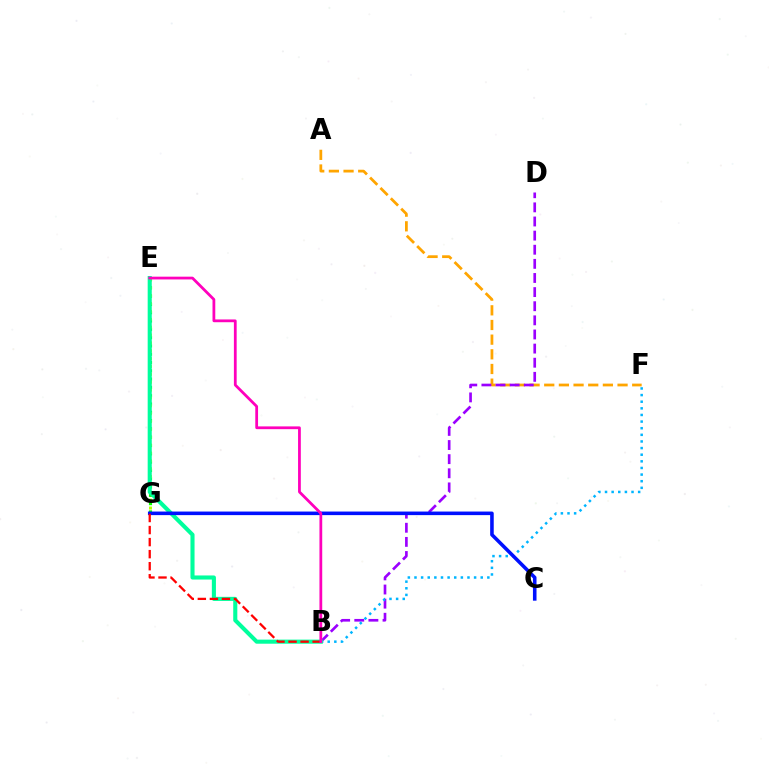{('A', 'F'): [{'color': '#ffa500', 'line_style': 'dashed', 'thickness': 1.99}], ('B', 'D'): [{'color': '#9b00ff', 'line_style': 'dashed', 'thickness': 1.92}], ('B', 'F'): [{'color': '#00b5ff', 'line_style': 'dotted', 'thickness': 1.8}], ('E', 'G'): [{'color': '#08ff00', 'line_style': 'dotted', 'thickness': 2.26}, {'color': '#b3ff00', 'line_style': 'dotted', 'thickness': 2.14}], ('B', 'E'): [{'color': '#00ff9d', 'line_style': 'solid', 'thickness': 2.94}, {'color': '#ff00bd', 'line_style': 'solid', 'thickness': 1.99}], ('C', 'G'): [{'color': '#0010ff', 'line_style': 'solid', 'thickness': 2.57}], ('B', 'G'): [{'color': '#ff0000', 'line_style': 'dashed', 'thickness': 1.64}]}